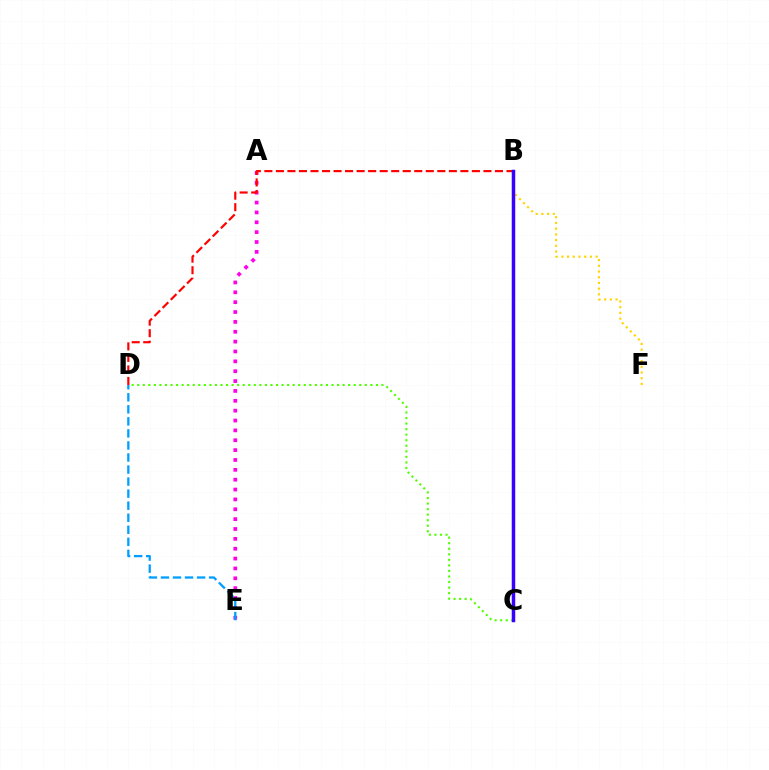{('B', 'C'): [{'color': '#00ff86', 'line_style': 'solid', 'thickness': 1.54}, {'color': '#3700ff', 'line_style': 'solid', 'thickness': 2.49}], ('A', 'E'): [{'color': '#ff00ed', 'line_style': 'dotted', 'thickness': 2.68}], ('B', 'D'): [{'color': '#ff0000', 'line_style': 'dashed', 'thickness': 1.57}], ('B', 'F'): [{'color': '#ffd500', 'line_style': 'dotted', 'thickness': 1.55}], ('C', 'D'): [{'color': '#4fff00', 'line_style': 'dotted', 'thickness': 1.51}], ('D', 'E'): [{'color': '#009eff', 'line_style': 'dashed', 'thickness': 1.64}]}